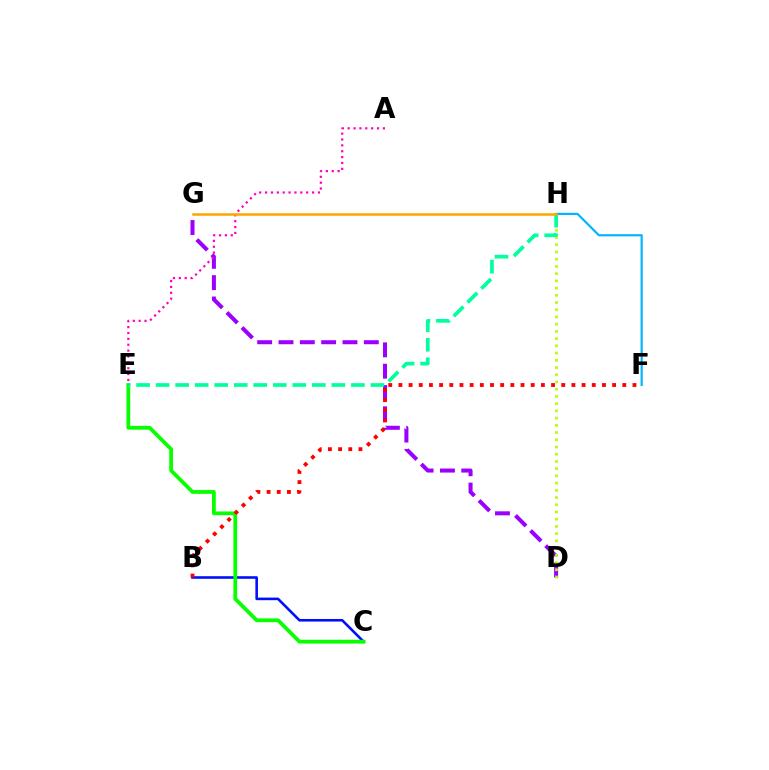{('D', 'G'): [{'color': '#9b00ff', 'line_style': 'dashed', 'thickness': 2.9}], ('D', 'H'): [{'color': '#b3ff00', 'line_style': 'dotted', 'thickness': 1.96}], ('B', 'C'): [{'color': '#0010ff', 'line_style': 'solid', 'thickness': 1.87}], ('C', 'E'): [{'color': '#08ff00', 'line_style': 'solid', 'thickness': 2.72}], ('B', 'F'): [{'color': '#ff0000', 'line_style': 'dotted', 'thickness': 2.77}], ('F', 'H'): [{'color': '#00b5ff', 'line_style': 'solid', 'thickness': 1.56}], ('E', 'H'): [{'color': '#00ff9d', 'line_style': 'dashed', 'thickness': 2.65}], ('A', 'E'): [{'color': '#ff00bd', 'line_style': 'dotted', 'thickness': 1.59}], ('G', 'H'): [{'color': '#ffa500', 'line_style': 'solid', 'thickness': 1.83}]}